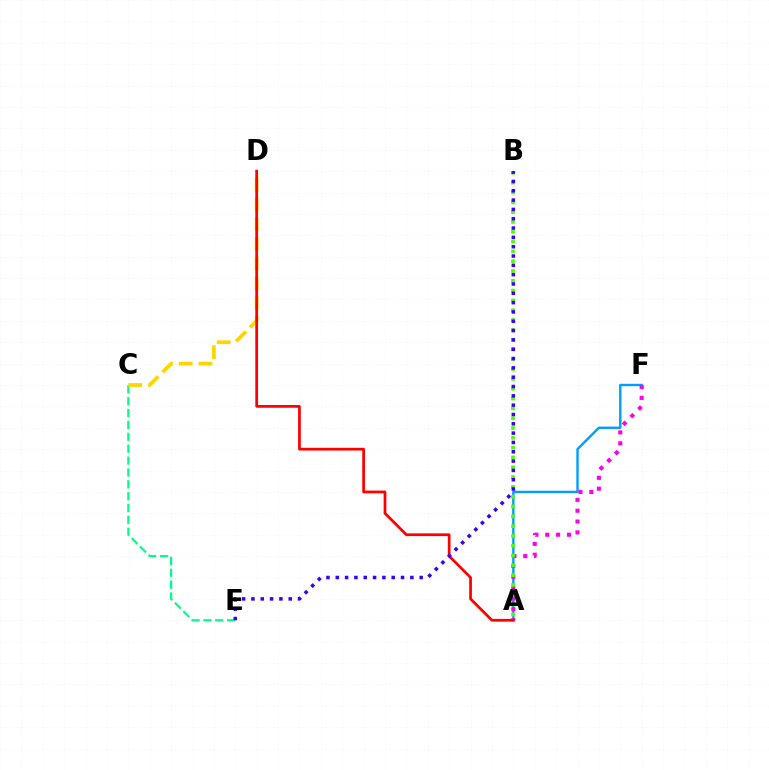{('C', 'E'): [{'color': '#00ff86', 'line_style': 'dashed', 'thickness': 1.61}], ('A', 'F'): [{'color': '#009eff', 'line_style': 'solid', 'thickness': 1.72}, {'color': '#ff00ed', 'line_style': 'dotted', 'thickness': 2.95}], ('C', 'D'): [{'color': '#ffd500', 'line_style': 'dashed', 'thickness': 2.69}], ('A', 'B'): [{'color': '#4fff00', 'line_style': 'dotted', 'thickness': 2.67}], ('A', 'D'): [{'color': '#ff0000', 'line_style': 'solid', 'thickness': 1.97}], ('B', 'E'): [{'color': '#3700ff', 'line_style': 'dotted', 'thickness': 2.53}]}